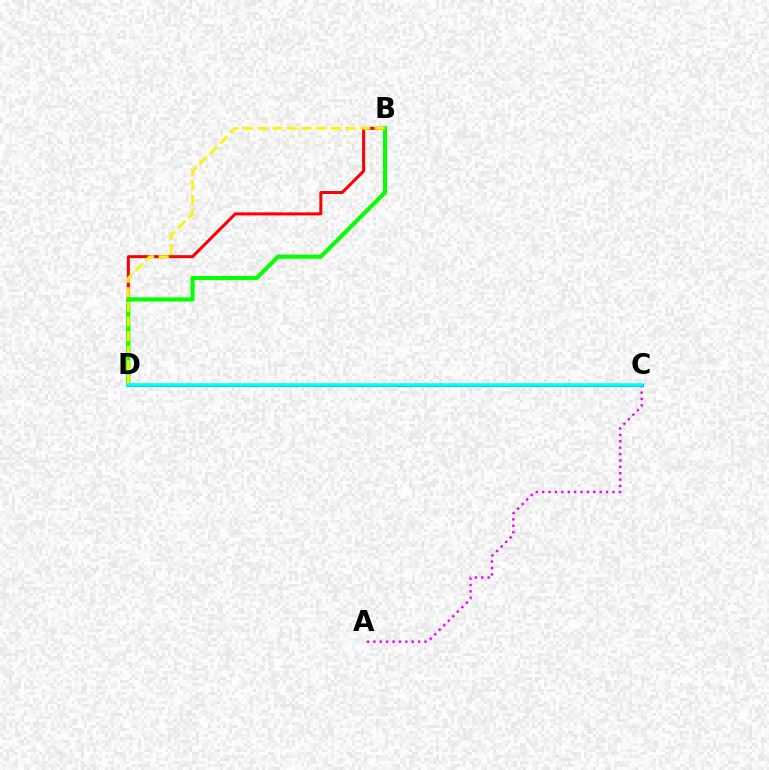{('B', 'D'): [{'color': '#ff0000', 'line_style': 'solid', 'thickness': 2.17}, {'color': '#08ff00', 'line_style': 'solid', 'thickness': 2.96}, {'color': '#fcf500', 'line_style': 'dashed', 'thickness': 1.98}], ('A', 'C'): [{'color': '#ee00ff', 'line_style': 'dotted', 'thickness': 1.74}], ('C', 'D'): [{'color': '#0010ff', 'line_style': 'solid', 'thickness': 2.19}, {'color': '#00fff6', 'line_style': 'solid', 'thickness': 2.59}]}